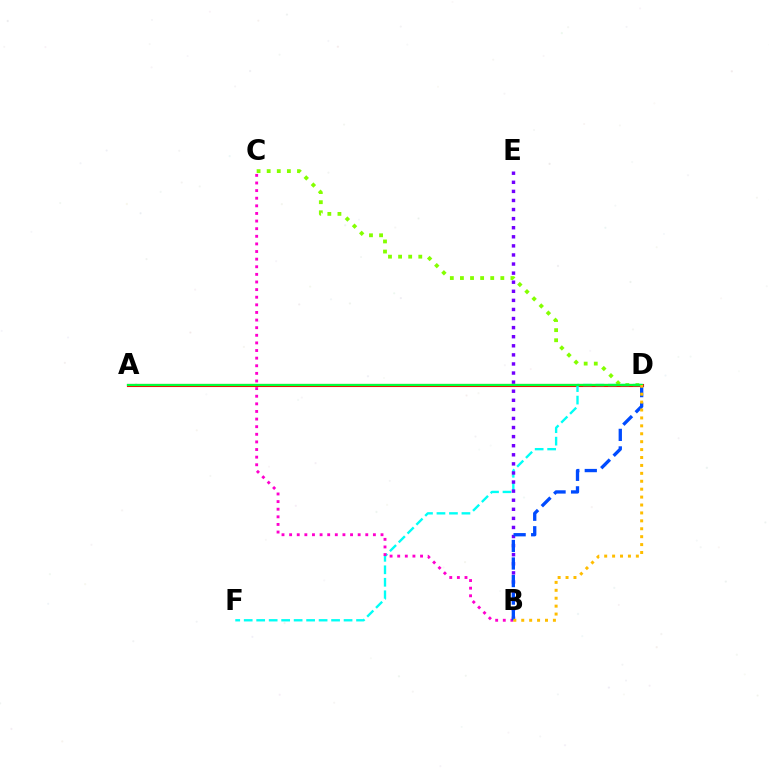{('C', 'D'): [{'color': '#84ff00', 'line_style': 'dotted', 'thickness': 2.74}], ('A', 'D'): [{'color': '#ff0000', 'line_style': 'solid', 'thickness': 2.23}, {'color': '#00ff39', 'line_style': 'solid', 'thickness': 1.62}], ('D', 'F'): [{'color': '#00fff6', 'line_style': 'dashed', 'thickness': 1.7}], ('B', 'E'): [{'color': '#7200ff', 'line_style': 'dotted', 'thickness': 2.47}], ('B', 'C'): [{'color': '#ff00cf', 'line_style': 'dotted', 'thickness': 2.07}], ('B', 'D'): [{'color': '#004bff', 'line_style': 'dashed', 'thickness': 2.38}, {'color': '#ffbd00', 'line_style': 'dotted', 'thickness': 2.15}]}